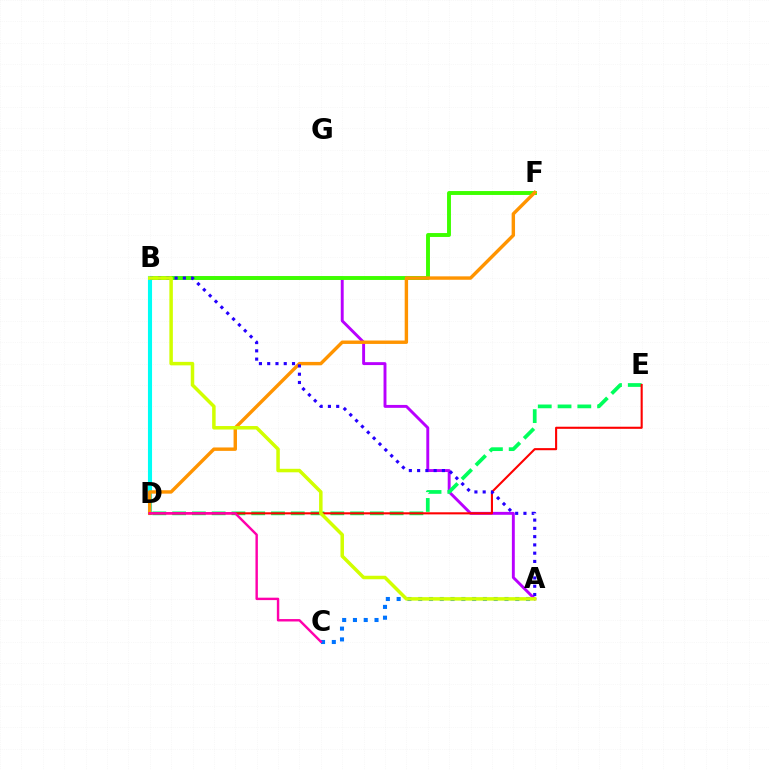{('A', 'B'): [{'color': '#b900ff', 'line_style': 'solid', 'thickness': 2.1}, {'color': '#2500ff', 'line_style': 'dotted', 'thickness': 2.25}, {'color': '#d1ff00', 'line_style': 'solid', 'thickness': 2.52}], ('B', 'F'): [{'color': '#3dff00', 'line_style': 'solid', 'thickness': 2.82}], ('B', 'D'): [{'color': '#00fff6', 'line_style': 'solid', 'thickness': 2.95}], ('D', 'F'): [{'color': '#ff9400', 'line_style': 'solid', 'thickness': 2.46}], ('D', 'E'): [{'color': '#00ff5c', 'line_style': 'dashed', 'thickness': 2.69}, {'color': '#ff0000', 'line_style': 'solid', 'thickness': 1.51}], ('A', 'C'): [{'color': '#0074ff', 'line_style': 'dotted', 'thickness': 2.93}], ('C', 'D'): [{'color': '#ff00ac', 'line_style': 'solid', 'thickness': 1.74}]}